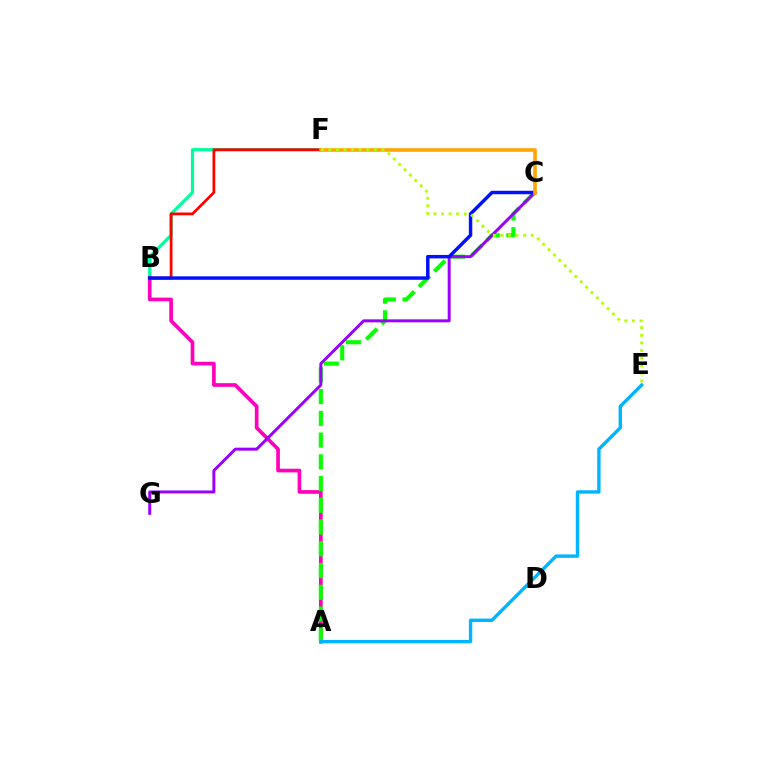{('B', 'F'): [{'color': '#00ff9d', 'line_style': 'solid', 'thickness': 2.33}, {'color': '#ff0000', 'line_style': 'solid', 'thickness': 1.99}], ('A', 'B'): [{'color': '#ff00bd', 'line_style': 'solid', 'thickness': 2.65}], ('A', 'C'): [{'color': '#08ff00', 'line_style': 'dashed', 'thickness': 2.95}], ('A', 'E'): [{'color': '#00b5ff', 'line_style': 'solid', 'thickness': 2.43}], ('C', 'G'): [{'color': '#9b00ff', 'line_style': 'solid', 'thickness': 2.14}], ('B', 'C'): [{'color': '#0010ff', 'line_style': 'solid', 'thickness': 2.49}], ('C', 'F'): [{'color': '#ffa500', 'line_style': 'solid', 'thickness': 2.61}], ('E', 'F'): [{'color': '#b3ff00', 'line_style': 'dotted', 'thickness': 2.06}]}